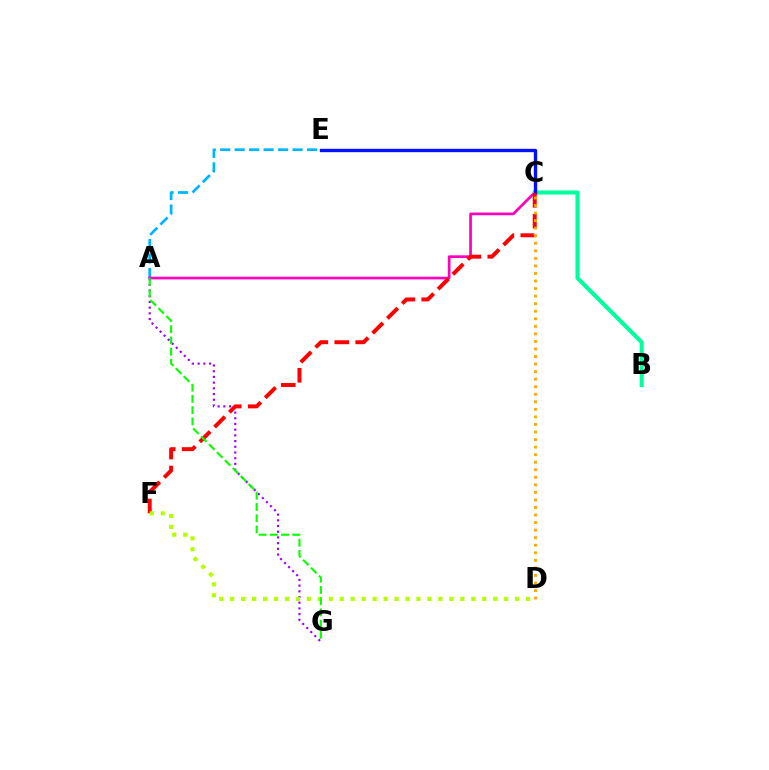{('A', 'E'): [{'color': '#00b5ff', 'line_style': 'dashed', 'thickness': 1.97}], ('A', 'C'): [{'color': '#ff00bd', 'line_style': 'solid', 'thickness': 1.94}], ('A', 'G'): [{'color': '#9b00ff', 'line_style': 'dotted', 'thickness': 1.55}, {'color': '#08ff00', 'line_style': 'dashed', 'thickness': 1.52}], ('B', 'C'): [{'color': '#00ff9d', 'line_style': 'solid', 'thickness': 2.93}], ('C', 'E'): [{'color': '#0010ff', 'line_style': 'solid', 'thickness': 2.41}], ('C', 'F'): [{'color': '#ff0000', 'line_style': 'dashed', 'thickness': 2.84}], ('C', 'D'): [{'color': '#ffa500', 'line_style': 'dotted', 'thickness': 2.05}], ('D', 'F'): [{'color': '#b3ff00', 'line_style': 'dotted', 'thickness': 2.98}]}